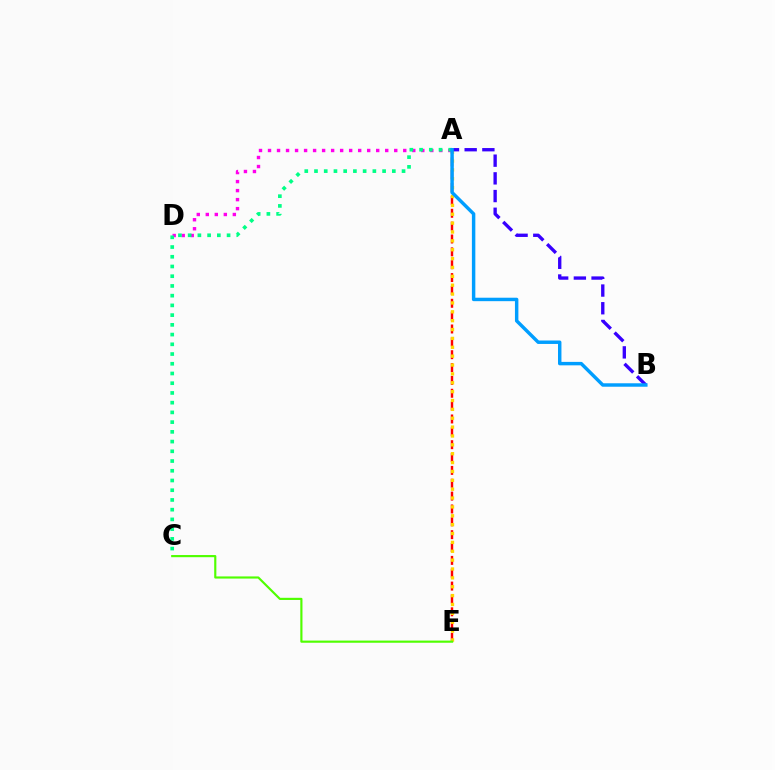{('A', 'E'): [{'color': '#ff0000', 'line_style': 'dashed', 'thickness': 1.75}, {'color': '#ffd500', 'line_style': 'dotted', 'thickness': 2.41}], ('A', 'B'): [{'color': '#3700ff', 'line_style': 'dashed', 'thickness': 2.4}, {'color': '#009eff', 'line_style': 'solid', 'thickness': 2.48}], ('A', 'D'): [{'color': '#ff00ed', 'line_style': 'dotted', 'thickness': 2.45}], ('A', 'C'): [{'color': '#00ff86', 'line_style': 'dotted', 'thickness': 2.64}], ('C', 'E'): [{'color': '#4fff00', 'line_style': 'solid', 'thickness': 1.55}]}